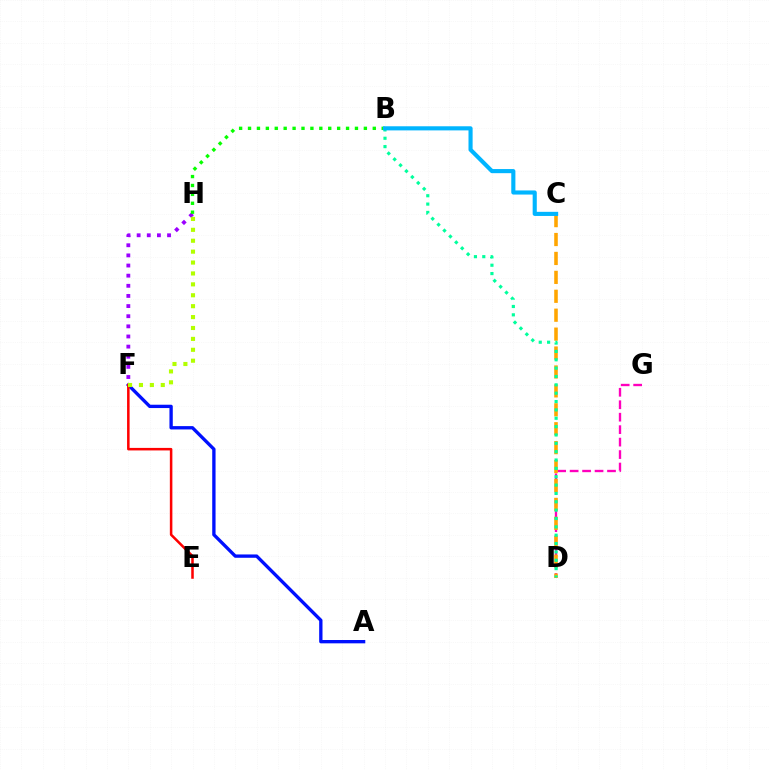{('A', 'F'): [{'color': '#0010ff', 'line_style': 'solid', 'thickness': 2.4}], ('E', 'F'): [{'color': '#ff0000', 'line_style': 'solid', 'thickness': 1.82}], ('D', 'G'): [{'color': '#ff00bd', 'line_style': 'dashed', 'thickness': 1.69}], ('C', 'D'): [{'color': '#ffa500', 'line_style': 'dashed', 'thickness': 2.57}], ('F', 'H'): [{'color': '#9b00ff', 'line_style': 'dotted', 'thickness': 2.75}, {'color': '#b3ff00', 'line_style': 'dotted', 'thickness': 2.96}], ('B', 'D'): [{'color': '#00ff9d', 'line_style': 'dotted', 'thickness': 2.27}], ('B', 'H'): [{'color': '#08ff00', 'line_style': 'dotted', 'thickness': 2.42}], ('B', 'C'): [{'color': '#00b5ff', 'line_style': 'solid', 'thickness': 2.97}]}